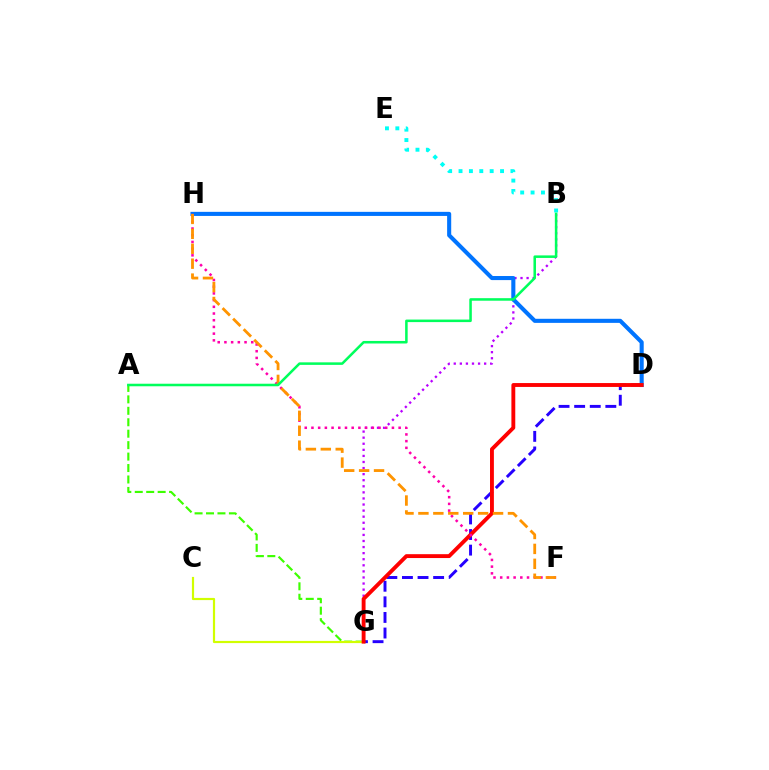{('B', 'G'): [{'color': '#b900ff', 'line_style': 'dotted', 'thickness': 1.65}], ('D', 'G'): [{'color': '#2500ff', 'line_style': 'dashed', 'thickness': 2.12}, {'color': '#ff0000', 'line_style': 'solid', 'thickness': 2.79}], ('A', 'G'): [{'color': '#3dff00', 'line_style': 'dashed', 'thickness': 1.55}], ('B', 'E'): [{'color': '#00fff6', 'line_style': 'dotted', 'thickness': 2.82}], ('C', 'G'): [{'color': '#d1ff00', 'line_style': 'solid', 'thickness': 1.58}], ('D', 'H'): [{'color': '#0074ff', 'line_style': 'solid', 'thickness': 2.94}], ('F', 'H'): [{'color': '#ff00ac', 'line_style': 'dotted', 'thickness': 1.82}, {'color': '#ff9400', 'line_style': 'dashed', 'thickness': 2.03}], ('A', 'B'): [{'color': '#00ff5c', 'line_style': 'solid', 'thickness': 1.83}]}